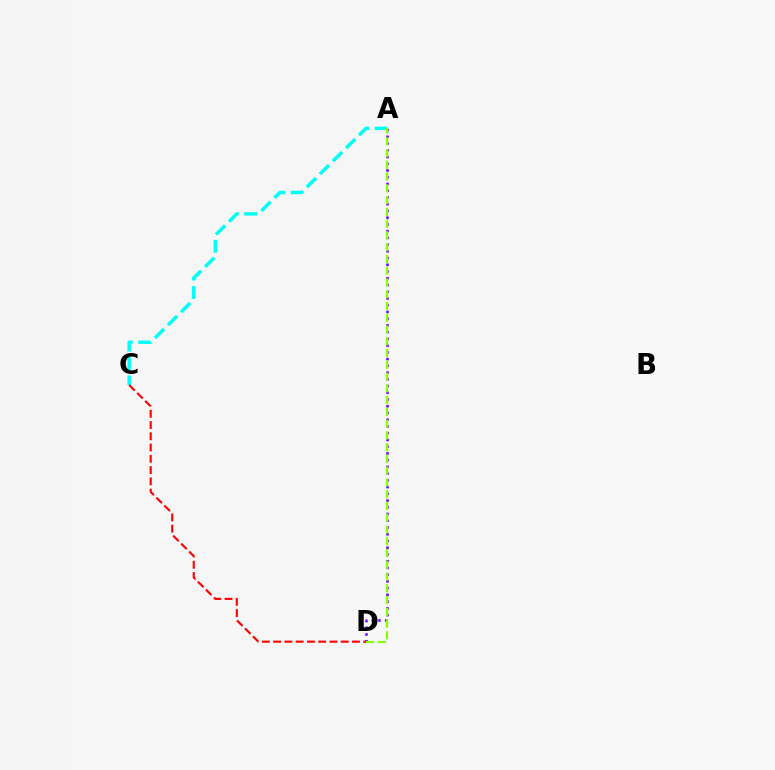{('A', 'D'): [{'color': '#7200ff', 'line_style': 'dotted', 'thickness': 1.83}, {'color': '#84ff00', 'line_style': 'dashed', 'thickness': 1.6}], ('A', 'C'): [{'color': '#00fff6', 'line_style': 'dashed', 'thickness': 2.5}], ('C', 'D'): [{'color': '#ff0000', 'line_style': 'dashed', 'thickness': 1.53}]}